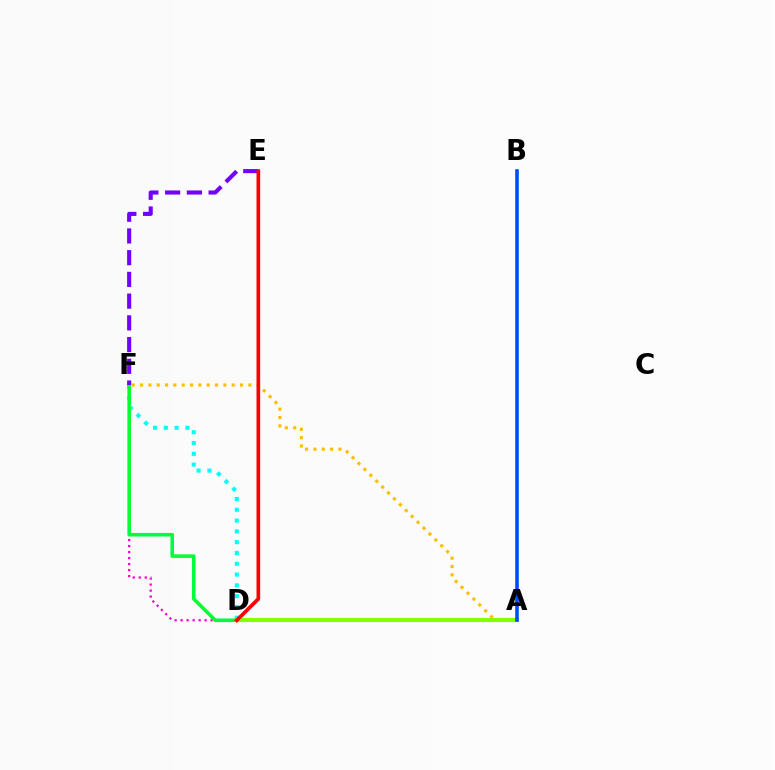{('D', 'F'): [{'color': '#00fff6', 'line_style': 'dotted', 'thickness': 2.93}, {'color': '#ff00cf', 'line_style': 'dotted', 'thickness': 1.63}, {'color': '#00ff39', 'line_style': 'solid', 'thickness': 2.58}], ('A', 'F'): [{'color': '#ffbd00', 'line_style': 'dotted', 'thickness': 2.26}], ('A', 'D'): [{'color': '#84ff00', 'line_style': 'solid', 'thickness': 2.99}], ('E', 'F'): [{'color': '#7200ff', 'line_style': 'dashed', 'thickness': 2.95}], ('D', 'E'): [{'color': '#ff0000', 'line_style': 'solid', 'thickness': 2.64}], ('A', 'B'): [{'color': '#004bff', 'line_style': 'solid', 'thickness': 2.59}]}